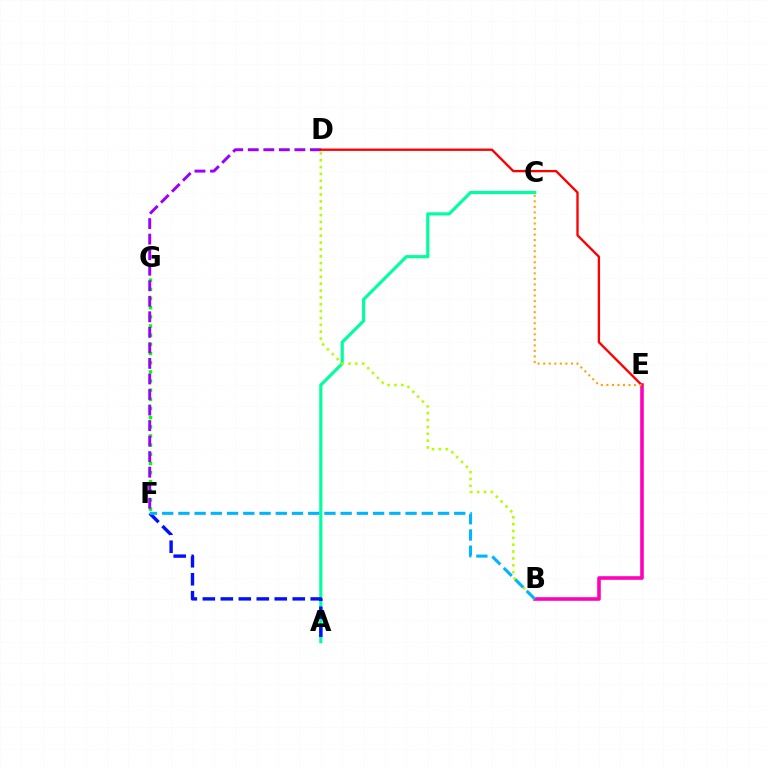{('A', 'C'): [{'color': '#00ff9d', 'line_style': 'solid', 'thickness': 2.28}], ('F', 'G'): [{'color': '#08ff00', 'line_style': 'dotted', 'thickness': 2.49}], ('B', 'E'): [{'color': '#ff00bd', 'line_style': 'solid', 'thickness': 2.59}], ('D', 'F'): [{'color': '#9b00ff', 'line_style': 'dashed', 'thickness': 2.11}], ('A', 'F'): [{'color': '#0010ff', 'line_style': 'dashed', 'thickness': 2.44}], ('B', 'D'): [{'color': '#b3ff00', 'line_style': 'dotted', 'thickness': 1.86}], ('D', 'E'): [{'color': '#ff0000', 'line_style': 'solid', 'thickness': 1.68}], ('B', 'F'): [{'color': '#00b5ff', 'line_style': 'dashed', 'thickness': 2.2}], ('C', 'E'): [{'color': '#ffa500', 'line_style': 'dotted', 'thickness': 1.51}]}